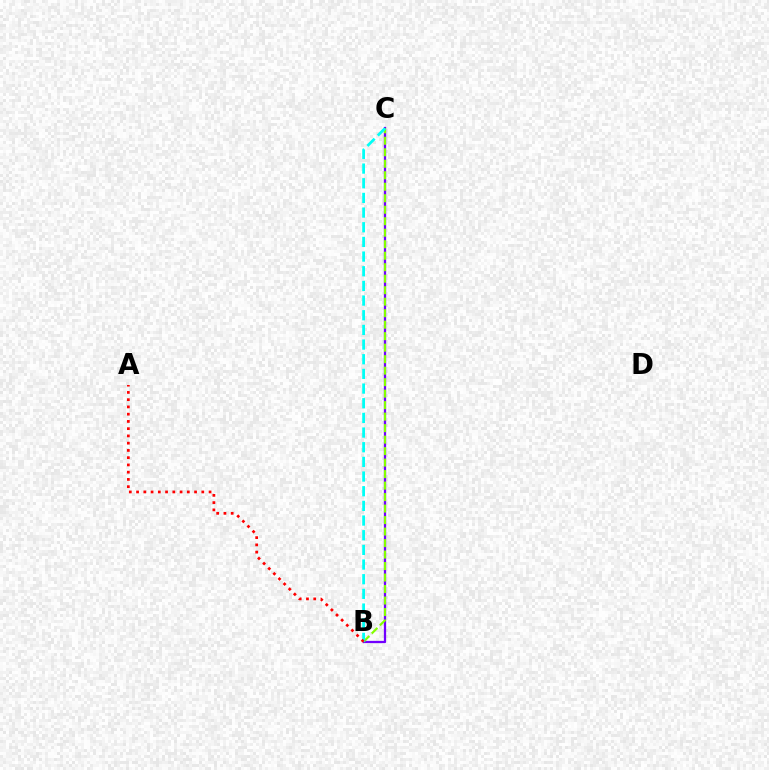{('B', 'C'): [{'color': '#7200ff', 'line_style': 'solid', 'thickness': 1.63}, {'color': '#84ff00', 'line_style': 'dashed', 'thickness': 1.56}, {'color': '#00fff6', 'line_style': 'dashed', 'thickness': 1.99}], ('A', 'B'): [{'color': '#ff0000', 'line_style': 'dotted', 'thickness': 1.97}]}